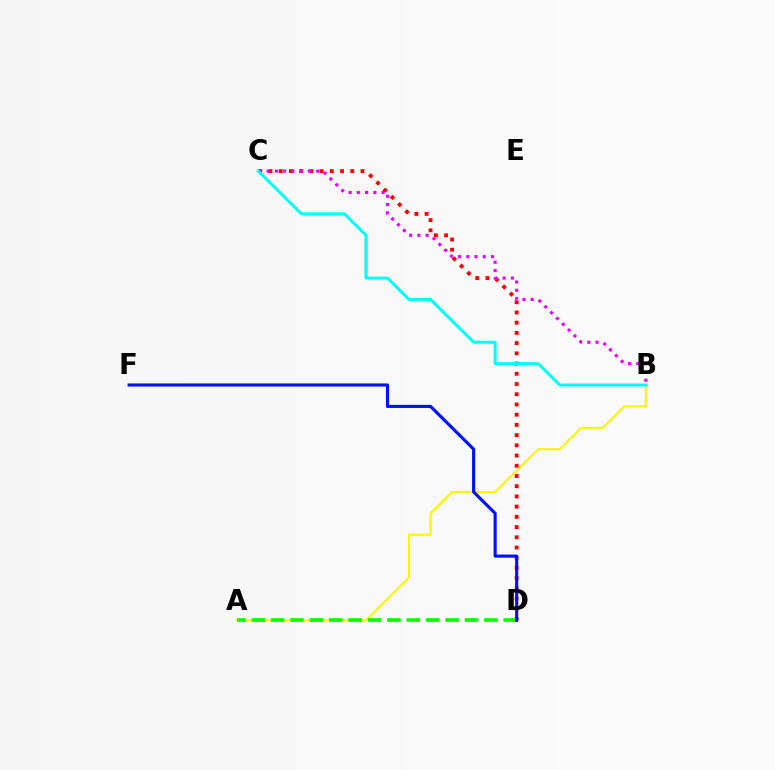{('A', 'B'): [{'color': '#fcf500', 'line_style': 'solid', 'thickness': 1.52}], ('C', 'D'): [{'color': '#ff0000', 'line_style': 'dotted', 'thickness': 2.78}], ('B', 'C'): [{'color': '#ee00ff', 'line_style': 'dotted', 'thickness': 2.24}, {'color': '#00fff6', 'line_style': 'solid', 'thickness': 2.15}], ('A', 'D'): [{'color': '#08ff00', 'line_style': 'dashed', 'thickness': 2.63}], ('D', 'F'): [{'color': '#0010ff', 'line_style': 'solid', 'thickness': 2.24}]}